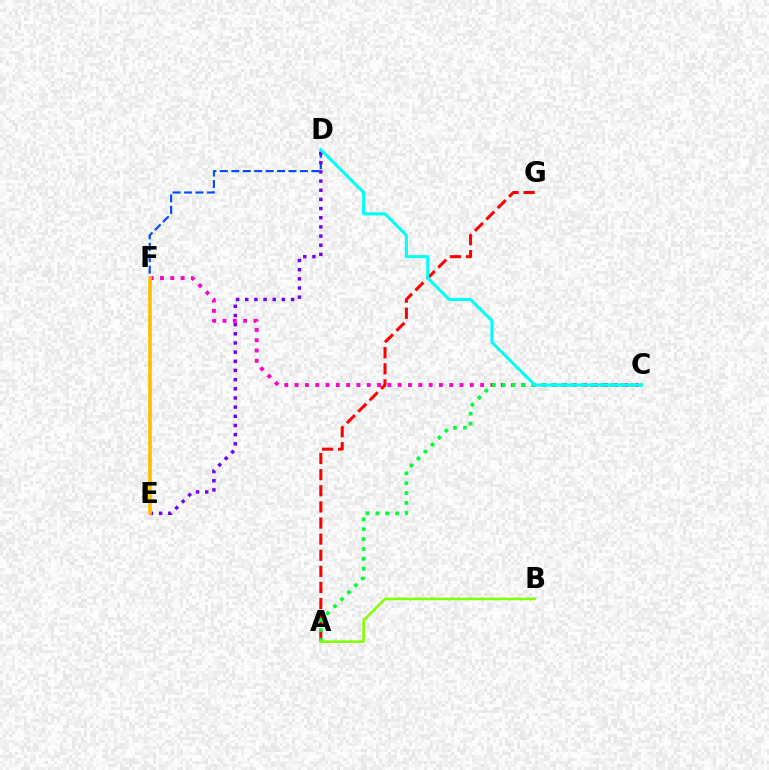{('C', 'F'): [{'color': '#ff00cf', 'line_style': 'dotted', 'thickness': 2.8}], ('D', 'F'): [{'color': '#004bff', 'line_style': 'dashed', 'thickness': 1.55}], ('A', 'G'): [{'color': '#ff0000', 'line_style': 'dashed', 'thickness': 2.19}], ('D', 'E'): [{'color': '#7200ff', 'line_style': 'dotted', 'thickness': 2.49}], ('A', 'C'): [{'color': '#00ff39', 'line_style': 'dotted', 'thickness': 2.68}], ('E', 'F'): [{'color': '#ffbd00', 'line_style': 'solid', 'thickness': 2.56}], ('C', 'D'): [{'color': '#00fff6', 'line_style': 'solid', 'thickness': 2.21}], ('A', 'B'): [{'color': '#84ff00', 'line_style': 'solid', 'thickness': 1.88}]}